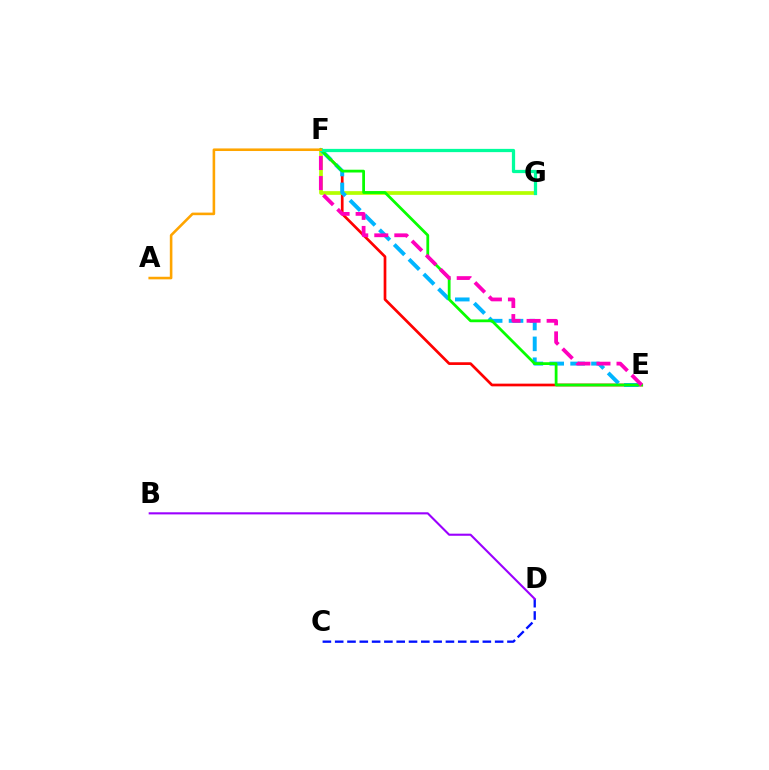{('E', 'F'): [{'color': '#ff0000', 'line_style': 'solid', 'thickness': 1.95}, {'color': '#00b5ff', 'line_style': 'dashed', 'thickness': 2.84}, {'color': '#08ff00', 'line_style': 'solid', 'thickness': 2.0}, {'color': '#ff00bd', 'line_style': 'dashed', 'thickness': 2.72}], ('F', 'G'): [{'color': '#b3ff00', 'line_style': 'solid', 'thickness': 2.67}, {'color': '#00ff9d', 'line_style': 'solid', 'thickness': 2.34}], ('C', 'D'): [{'color': '#0010ff', 'line_style': 'dashed', 'thickness': 1.67}], ('B', 'D'): [{'color': '#9b00ff', 'line_style': 'solid', 'thickness': 1.52}], ('A', 'F'): [{'color': '#ffa500', 'line_style': 'solid', 'thickness': 1.86}]}